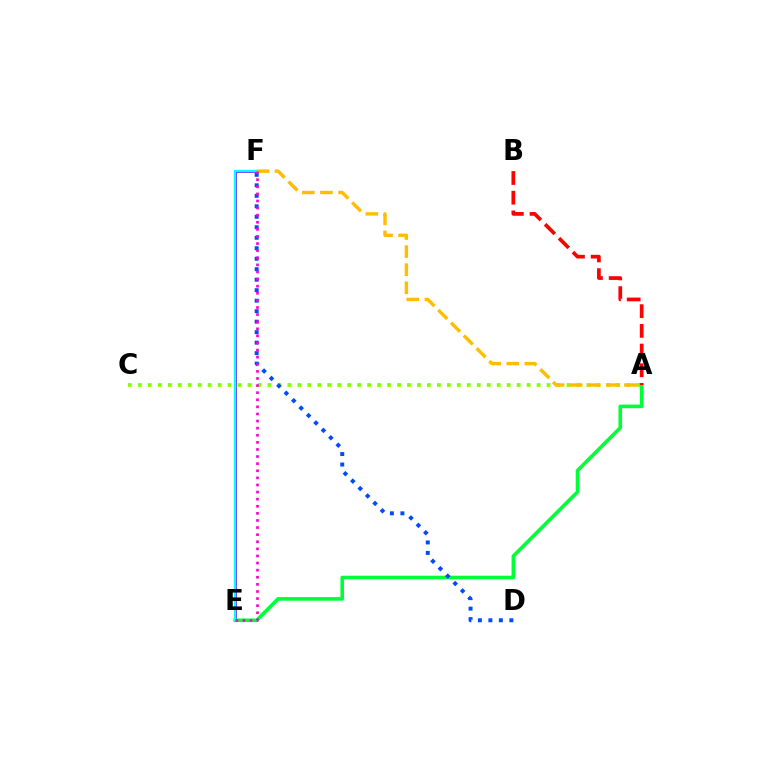{('E', 'F'): [{'color': '#7200ff', 'line_style': 'solid', 'thickness': 1.87}, {'color': '#00fff6', 'line_style': 'solid', 'thickness': 1.65}, {'color': '#ff00cf', 'line_style': 'dotted', 'thickness': 1.93}], ('A', 'E'): [{'color': '#00ff39', 'line_style': 'solid', 'thickness': 2.59}], ('A', 'C'): [{'color': '#84ff00', 'line_style': 'dotted', 'thickness': 2.71}], ('D', 'F'): [{'color': '#004bff', 'line_style': 'dotted', 'thickness': 2.85}], ('A', 'F'): [{'color': '#ffbd00', 'line_style': 'dashed', 'thickness': 2.46}], ('A', 'B'): [{'color': '#ff0000', 'line_style': 'dashed', 'thickness': 2.68}]}